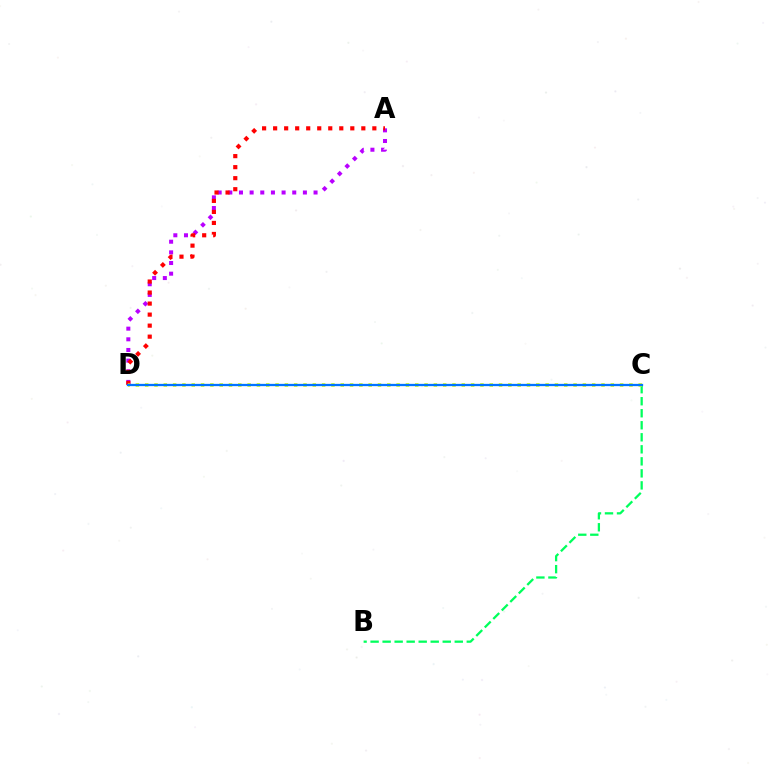{('A', 'D'): [{'color': '#b900ff', 'line_style': 'dotted', 'thickness': 2.89}, {'color': '#ff0000', 'line_style': 'dotted', 'thickness': 3.0}], ('B', 'C'): [{'color': '#00ff5c', 'line_style': 'dashed', 'thickness': 1.63}], ('C', 'D'): [{'color': '#d1ff00', 'line_style': 'dotted', 'thickness': 2.53}, {'color': '#0074ff', 'line_style': 'solid', 'thickness': 1.64}]}